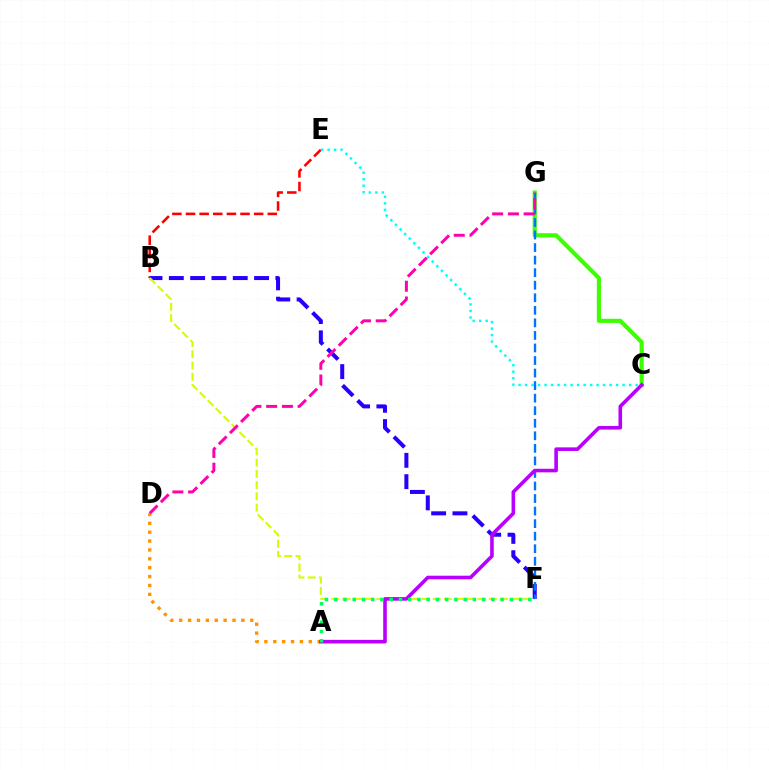{('A', 'D'): [{'color': '#ff9400', 'line_style': 'dotted', 'thickness': 2.41}], ('B', 'E'): [{'color': '#ff0000', 'line_style': 'dashed', 'thickness': 1.85}], ('B', 'F'): [{'color': '#2500ff', 'line_style': 'dashed', 'thickness': 2.89}, {'color': '#d1ff00', 'line_style': 'dashed', 'thickness': 1.53}], ('C', 'G'): [{'color': '#3dff00', 'line_style': 'solid', 'thickness': 2.97}], ('F', 'G'): [{'color': '#0074ff', 'line_style': 'dashed', 'thickness': 1.7}], ('D', 'G'): [{'color': '#ff00ac', 'line_style': 'dashed', 'thickness': 2.14}], ('C', 'E'): [{'color': '#00fff6', 'line_style': 'dotted', 'thickness': 1.77}], ('A', 'C'): [{'color': '#b900ff', 'line_style': 'solid', 'thickness': 2.59}], ('A', 'F'): [{'color': '#00ff5c', 'line_style': 'dotted', 'thickness': 2.51}]}